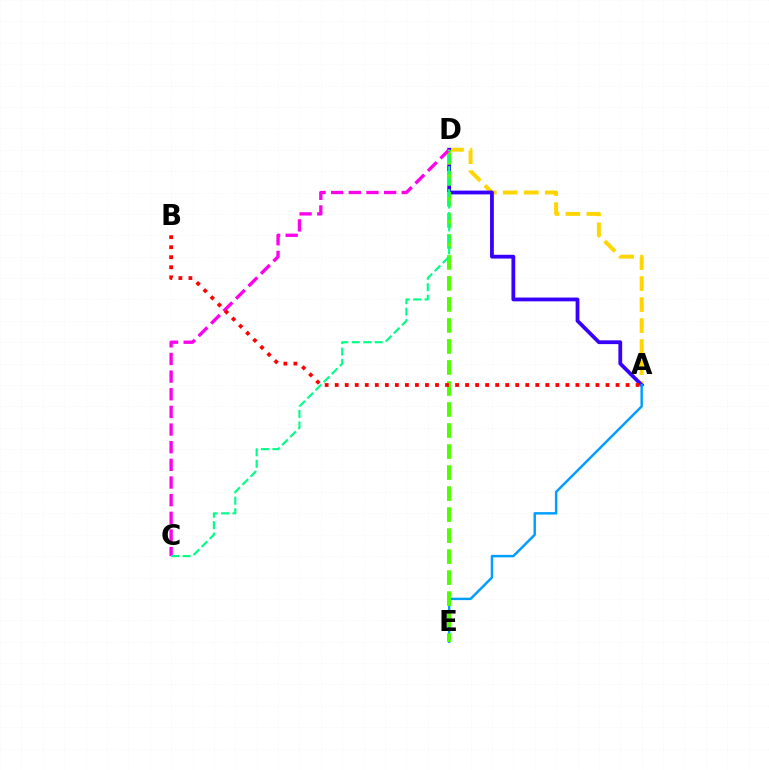{('A', 'D'): [{'color': '#ffd500', 'line_style': 'dashed', 'thickness': 2.85}, {'color': '#3700ff', 'line_style': 'solid', 'thickness': 2.72}], ('A', 'E'): [{'color': '#009eff', 'line_style': 'solid', 'thickness': 1.76}], ('D', 'E'): [{'color': '#4fff00', 'line_style': 'dashed', 'thickness': 2.85}], ('C', 'D'): [{'color': '#ff00ed', 'line_style': 'dashed', 'thickness': 2.4}, {'color': '#00ff86', 'line_style': 'dashed', 'thickness': 1.55}], ('A', 'B'): [{'color': '#ff0000', 'line_style': 'dotted', 'thickness': 2.73}]}